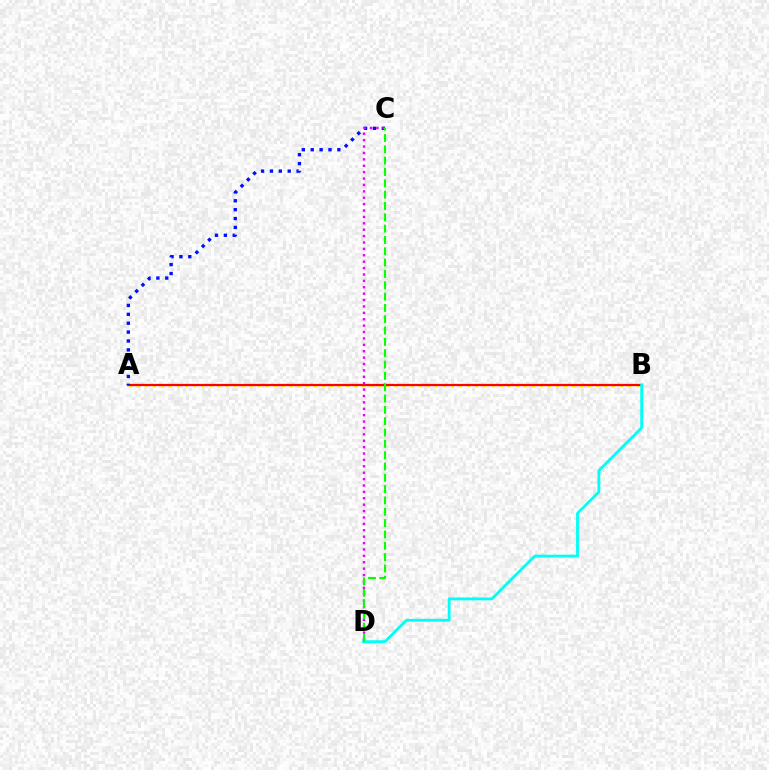{('A', 'B'): [{'color': '#fcf500', 'line_style': 'dotted', 'thickness': 2.19}, {'color': '#ff0000', 'line_style': 'solid', 'thickness': 1.61}], ('B', 'D'): [{'color': '#00fff6', 'line_style': 'solid', 'thickness': 2.04}], ('A', 'C'): [{'color': '#0010ff', 'line_style': 'dotted', 'thickness': 2.41}], ('C', 'D'): [{'color': '#ee00ff', 'line_style': 'dotted', 'thickness': 1.74}, {'color': '#08ff00', 'line_style': 'dashed', 'thickness': 1.54}]}